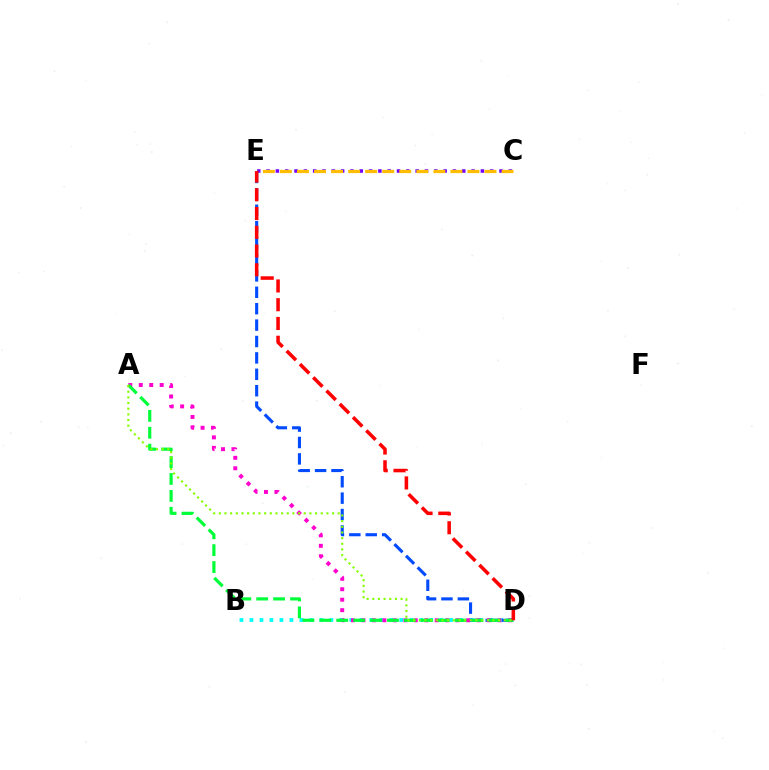{('B', 'D'): [{'color': '#00fff6', 'line_style': 'dotted', 'thickness': 2.71}], ('D', 'E'): [{'color': '#004bff', 'line_style': 'dashed', 'thickness': 2.23}, {'color': '#ff0000', 'line_style': 'dashed', 'thickness': 2.55}], ('C', 'E'): [{'color': '#7200ff', 'line_style': 'dotted', 'thickness': 2.53}, {'color': '#ffbd00', 'line_style': 'dashed', 'thickness': 2.32}], ('A', 'D'): [{'color': '#ff00cf', 'line_style': 'dotted', 'thickness': 2.84}, {'color': '#00ff39', 'line_style': 'dashed', 'thickness': 2.3}, {'color': '#84ff00', 'line_style': 'dotted', 'thickness': 1.54}]}